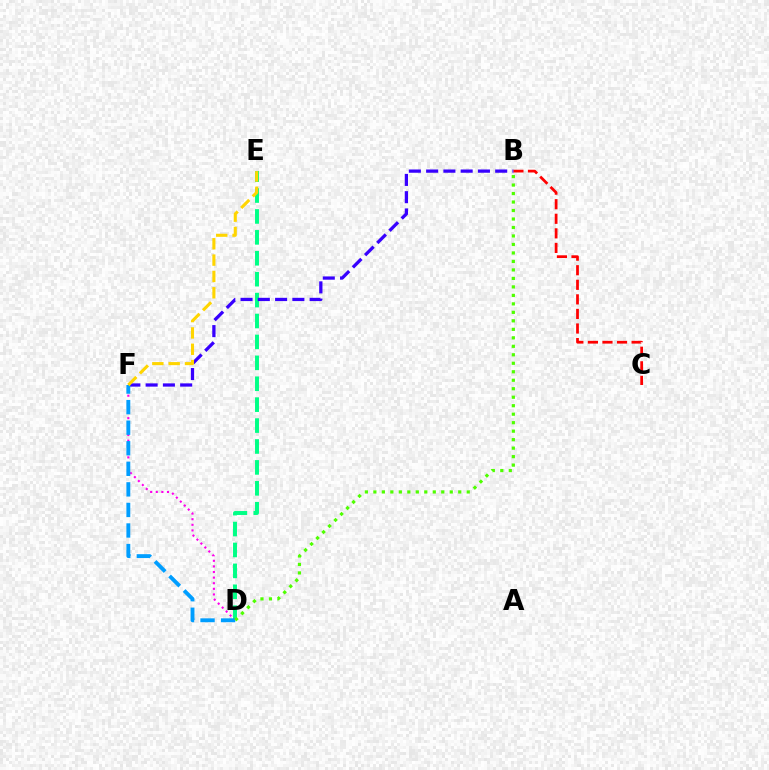{('D', 'E'): [{'color': '#00ff86', 'line_style': 'dashed', 'thickness': 2.84}], ('D', 'F'): [{'color': '#ff00ed', 'line_style': 'dotted', 'thickness': 1.52}, {'color': '#009eff', 'line_style': 'dashed', 'thickness': 2.79}], ('B', 'C'): [{'color': '#ff0000', 'line_style': 'dashed', 'thickness': 1.98}], ('B', 'F'): [{'color': '#3700ff', 'line_style': 'dashed', 'thickness': 2.35}], ('B', 'D'): [{'color': '#4fff00', 'line_style': 'dotted', 'thickness': 2.31}], ('E', 'F'): [{'color': '#ffd500', 'line_style': 'dashed', 'thickness': 2.22}]}